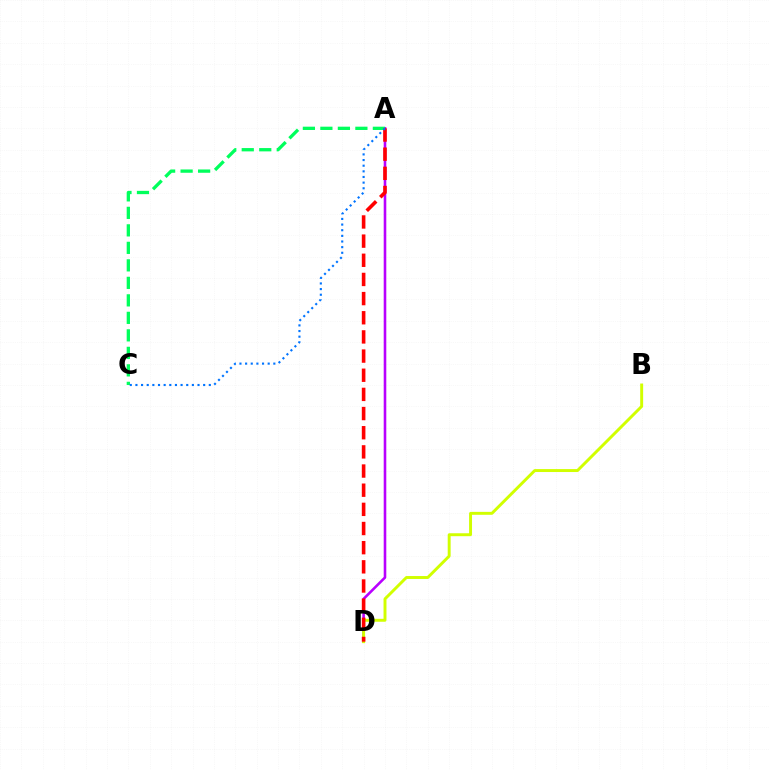{('A', 'D'): [{'color': '#b900ff', 'line_style': 'solid', 'thickness': 1.87}, {'color': '#ff0000', 'line_style': 'dashed', 'thickness': 2.6}], ('B', 'D'): [{'color': '#d1ff00', 'line_style': 'solid', 'thickness': 2.12}], ('A', 'C'): [{'color': '#00ff5c', 'line_style': 'dashed', 'thickness': 2.38}, {'color': '#0074ff', 'line_style': 'dotted', 'thickness': 1.53}]}